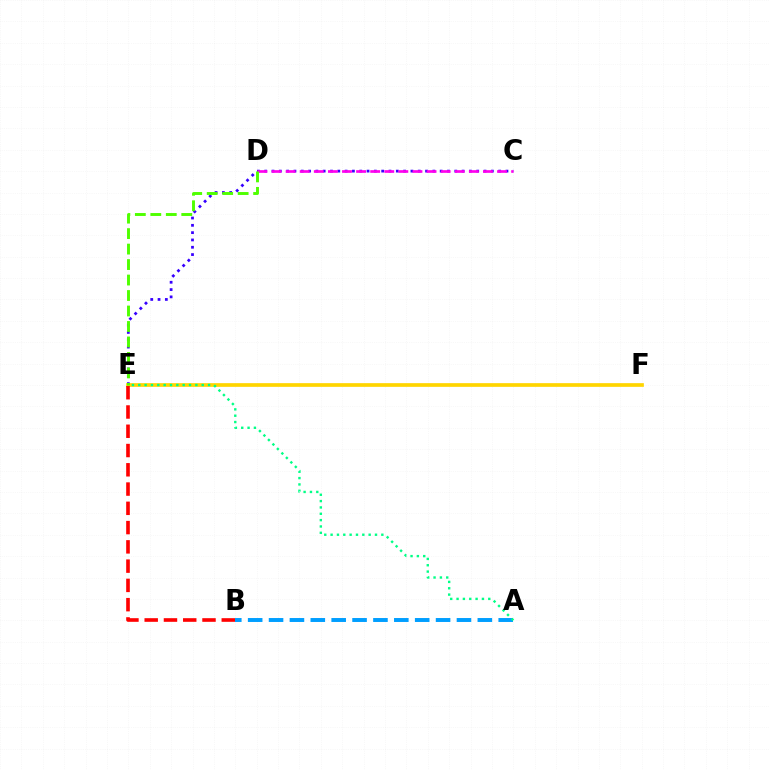{('C', 'E'): [{'color': '#3700ff', 'line_style': 'dotted', 'thickness': 1.99}], ('A', 'B'): [{'color': '#009eff', 'line_style': 'dashed', 'thickness': 2.84}], ('E', 'F'): [{'color': '#ffd500', 'line_style': 'solid', 'thickness': 2.66}], ('C', 'D'): [{'color': '#ff00ed', 'line_style': 'dashed', 'thickness': 1.91}], ('B', 'E'): [{'color': '#ff0000', 'line_style': 'dashed', 'thickness': 2.62}], ('D', 'E'): [{'color': '#4fff00', 'line_style': 'dashed', 'thickness': 2.1}], ('A', 'E'): [{'color': '#00ff86', 'line_style': 'dotted', 'thickness': 1.72}]}